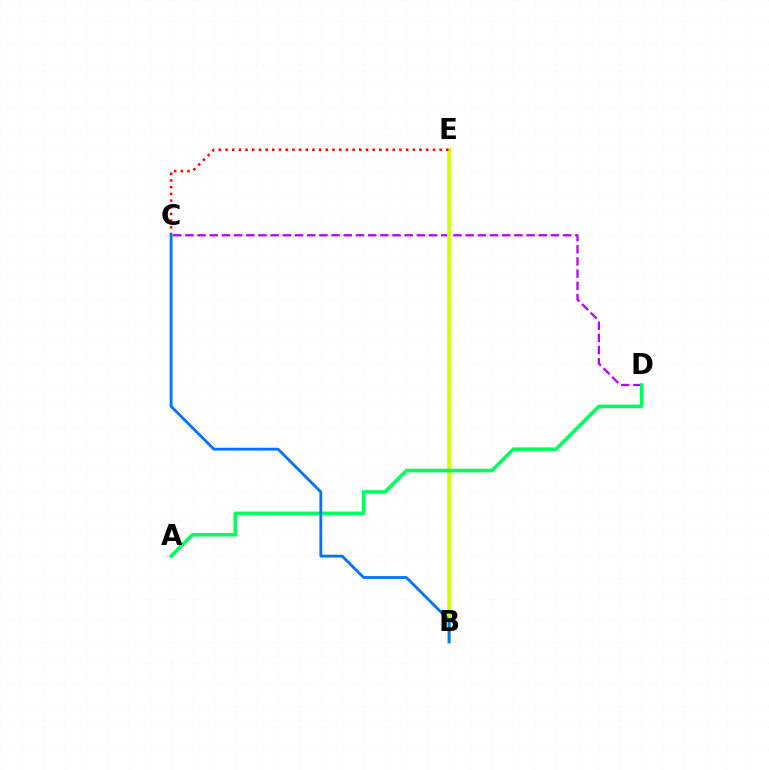{('C', 'D'): [{'color': '#b900ff', 'line_style': 'dashed', 'thickness': 1.66}], ('B', 'E'): [{'color': '#d1ff00', 'line_style': 'solid', 'thickness': 2.71}], ('A', 'D'): [{'color': '#00ff5c', 'line_style': 'solid', 'thickness': 2.57}], ('C', 'E'): [{'color': '#ff0000', 'line_style': 'dotted', 'thickness': 1.82}], ('B', 'C'): [{'color': '#0074ff', 'line_style': 'solid', 'thickness': 2.02}]}